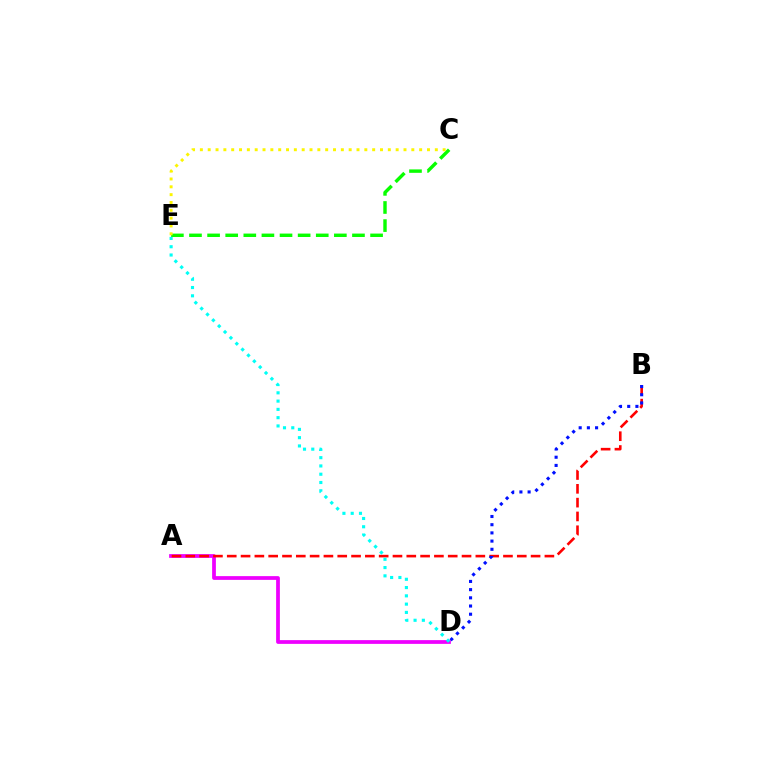{('A', 'D'): [{'color': '#ee00ff', 'line_style': 'solid', 'thickness': 2.7}], ('A', 'B'): [{'color': '#ff0000', 'line_style': 'dashed', 'thickness': 1.88}], ('C', 'E'): [{'color': '#08ff00', 'line_style': 'dashed', 'thickness': 2.46}, {'color': '#fcf500', 'line_style': 'dotted', 'thickness': 2.13}], ('D', 'E'): [{'color': '#00fff6', 'line_style': 'dotted', 'thickness': 2.25}], ('B', 'D'): [{'color': '#0010ff', 'line_style': 'dotted', 'thickness': 2.23}]}